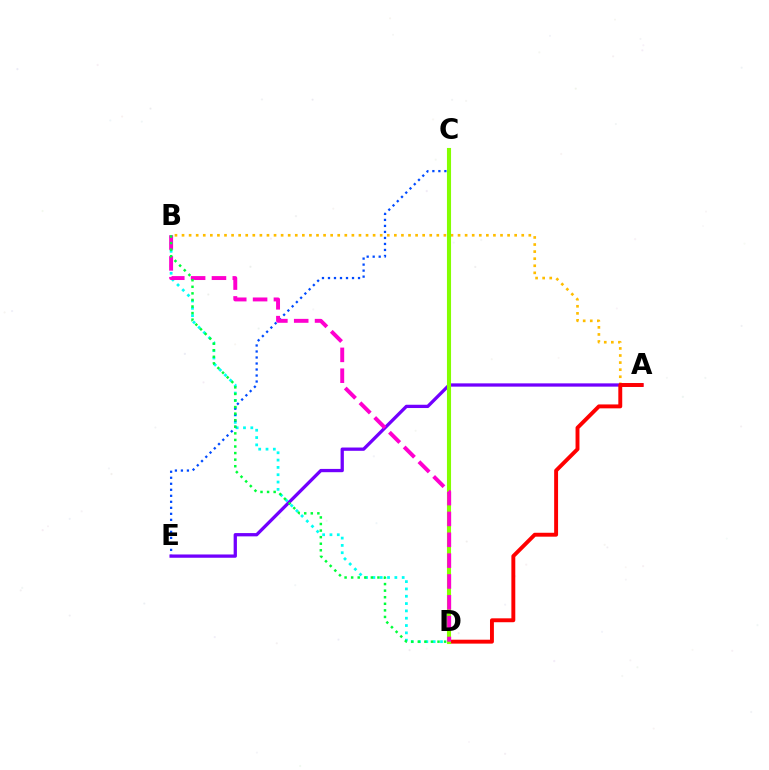{('B', 'D'): [{'color': '#00fff6', 'line_style': 'dotted', 'thickness': 1.99}, {'color': '#ff00cf', 'line_style': 'dashed', 'thickness': 2.83}, {'color': '#00ff39', 'line_style': 'dotted', 'thickness': 1.79}], ('A', 'B'): [{'color': '#ffbd00', 'line_style': 'dotted', 'thickness': 1.92}], ('C', 'E'): [{'color': '#004bff', 'line_style': 'dotted', 'thickness': 1.63}], ('A', 'E'): [{'color': '#7200ff', 'line_style': 'solid', 'thickness': 2.37}], ('A', 'D'): [{'color': '#ff0000', 'line_style': 'solid', 'thickness': 2.81}], ('C', 'D'): [{'color': '#84ff00', 'line_style': 'solid', 'thickness': 2.94}]}